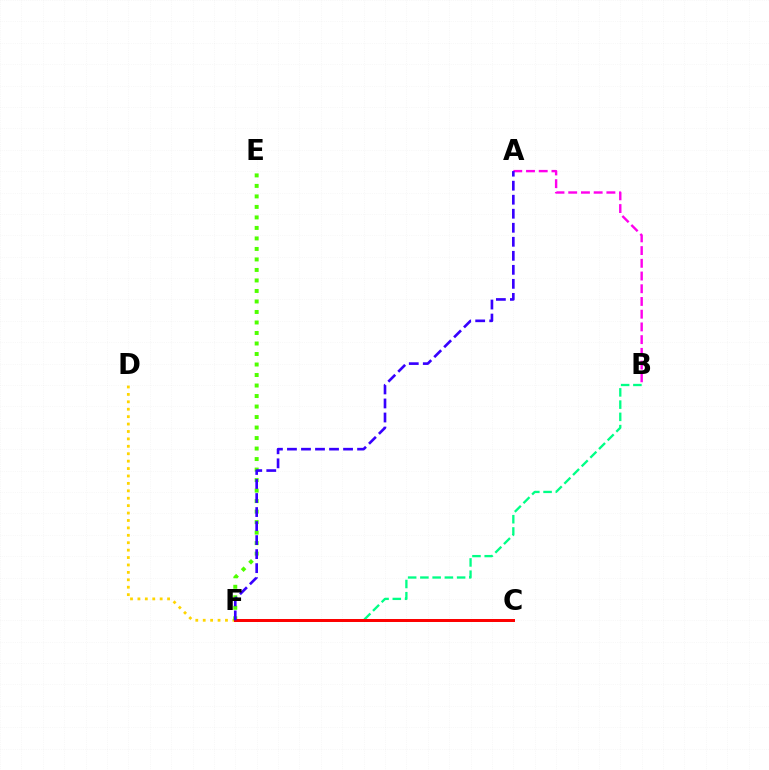{('D', 'F'): [{'color': '#ffd500', 'line_style': 'dotted', 'thickness': 2.01}], ('C', 'F'): [{'color': '#009eff', 'line_style': 'solid', 'thickness': 1.93}, {'color': '#ff0000', 'line_style': 'solid', 'thickness': 2.15}], ('B', 'F'): [{'color': '#00ff86', 'line_style': 'dashed', 'thickness': 1.66}], ('E', 'F'): [{'color': '#4fff00', 'line_style': 'dotted', 'thickness': 2.85}], ('A', 'B'): [{'color': '#ff00ed', 'line_style': 'dashed', 'thickness': 1.73}], ('A', 'F'): [{'color': '#3700ff', 'line_style': 'dashed', 'thickness': 1.91}]}